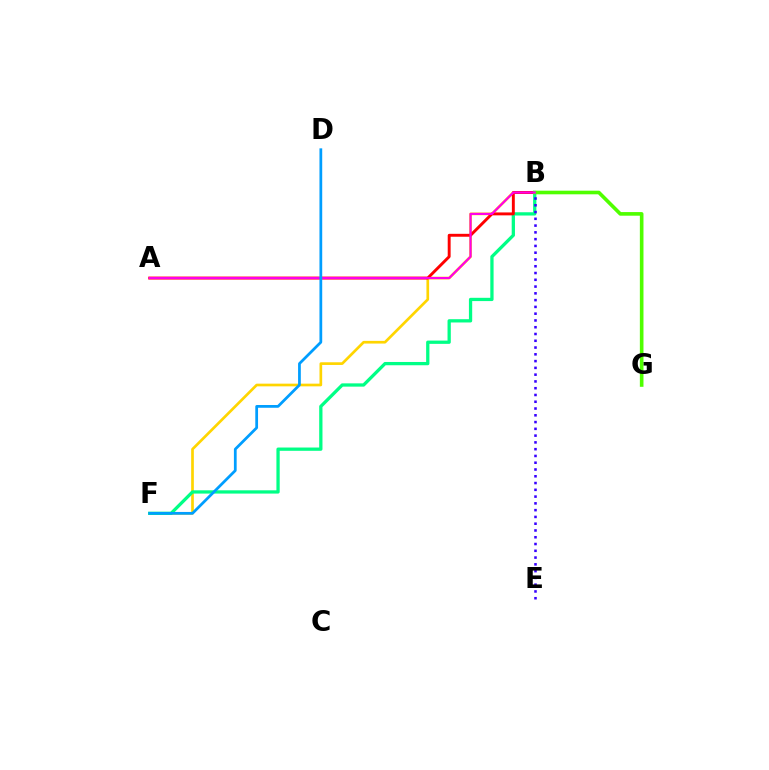{('B', 'F'): [{'color': '#ffd500', 'line_style': 'solid', 'thickness': 1.93}, {'color': '#00ff86', 'line_style': 'solid', 'thickness': 2.36}], ('A', 'B'): [{'color': '#ff0000', 'line_style': 'solid', 'thickness': 2.1}, {'color': '#ff00ed', 'line_style': 'solid', 'thickness': 1.57}], ('B', 'G'): [{'color': '#4fff00', 'line_style': 'solid', 'thickness': 2.61}], ('B', 'E'): [{'color': '#3700ff', 'line_style': 'dotted', 'thickness': 1.84}], ('D', 'F'): [{'color': '#009eff', 'line_style': 'solid', 'thickness': 1.98}]}